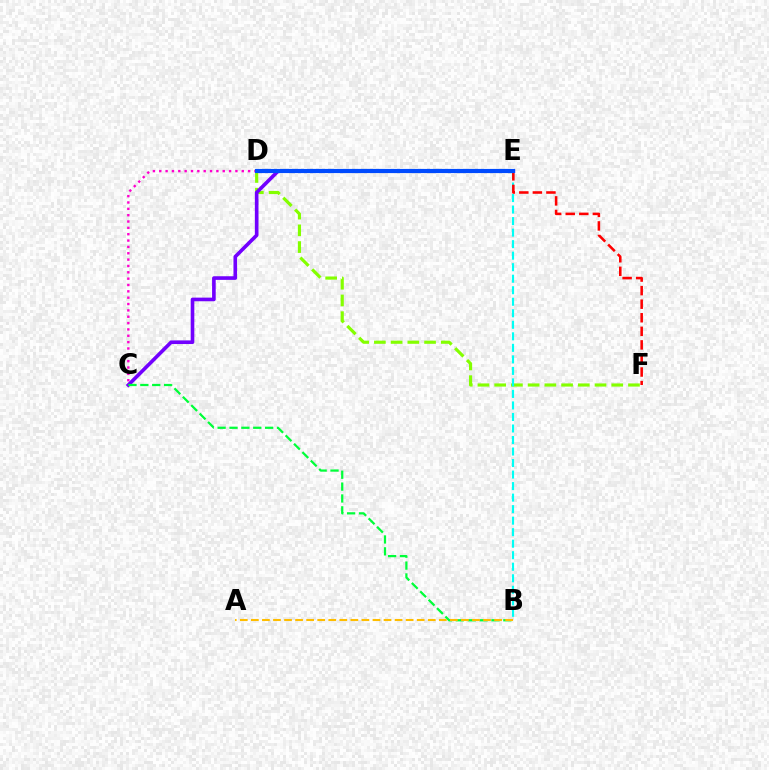{('C', 'D'): [{'color': '#ff00cf', 'line_style': 'dotted', 'thickness': 1.72}], ('D', 'F'): [{'color': '#84ff00', 'line_style': 'dashed', 'thickness': 2.27}], ('C', 'E'): [{'color': '#7200ff', 'line_style': 'solid', 'thickness': 2.61}], ('B', 'C'): [{'color': '#00ff39', 'line_style': 'dashed', 'thickness': 1.61}], ('B', 'E'): [{'color': '#00fff6', 'line_style': 'dashed', 'thickness': 1.57}], ('A', 'B'): [{'color': '#ffbd00', 'line_style': 'dashed', 'thickness': 1.5}], ('E', 'F'): [{'color': '#ff0000', 'line_style': 'dashed', 'thickness': 1.84}], ('D', 'E'): [{'color': '#004bff', 'line_style': 'solid', 'thickness': 3.0}]}